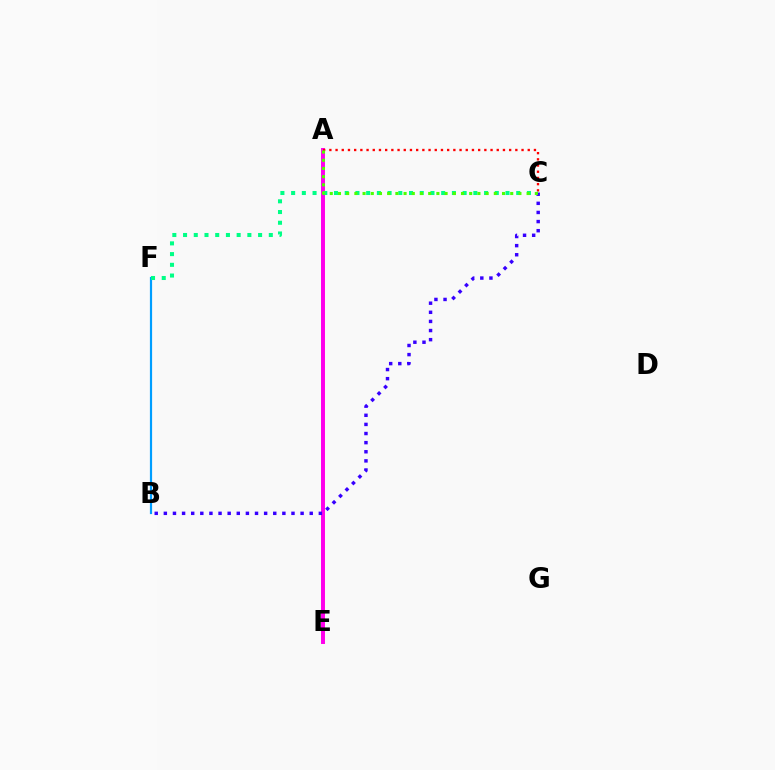{('A', 'E'): [{'color': '#ffd500', 'line_style': 'solid', 'thickness': 1.8}, {'color': '#ff00ed', 'line_style': 'solid', 'thickness': 2.84}], ('B', 'F'): [{'color': '#009eff', 'line_style': 'solid', 'thickness': 1.58}], ('B', 'C'): [{'color': '#3700ff', 'line_style': 'dotted', 'thickness': 2.48}], ('A', 'C'): [{'color': '#ff0000', 'line_style': 'dotted', 'thickness': 1.68}, {'color': '#4fff00', 'line_style': 'dotted', 'thickness': 2.23}], ('C', 'F'): [{'color': '#00ff86', 'line_style': 'dotted', 'thickness': 2.91}]}